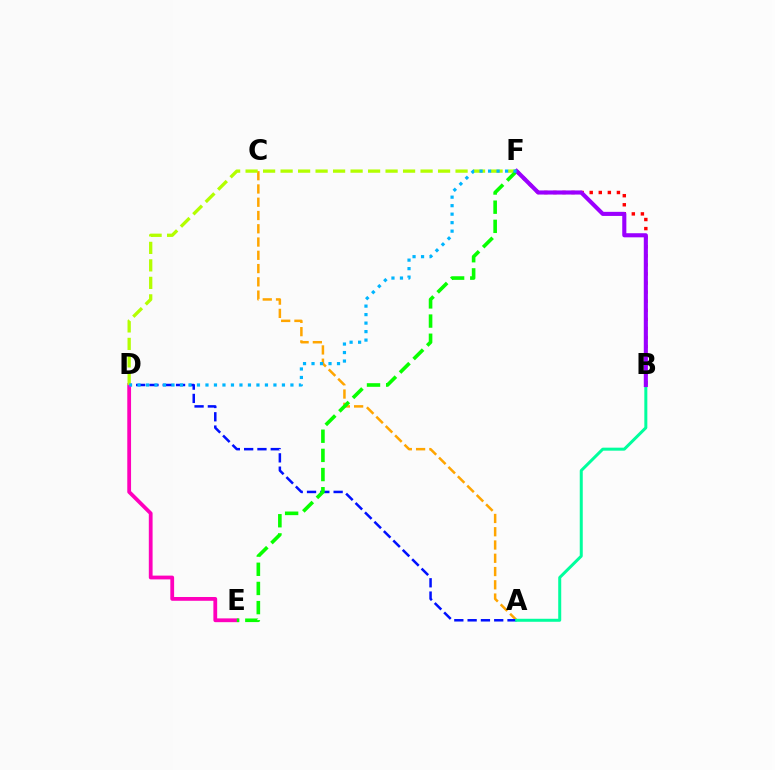{('A', 'C'): [{'color': '#ffa500', 'line_style': 'dashed', 'thickness': 1.8}], ('A', 'D'): [{'color': '#0010ff', 'line_style': 'dashed', 'thickness': 1.81}], ('D', 'E'): [{'color': '#ff00bd', 'line_style': 'solid', 'thickness': 2.72}], ('D', 'F'): [{'color': '#b3ff00', 'line_style': 'dashed', 'thickness': 2.38}, {'color': '#00b5ff', 'line_style': 'dotted', 'thickness': 2.31}], ('E', 'F'): [{'color': '#08ff00', 'line_style': 'dashed', 'thickness': 2.6}], ('B', 'F'): [{'color': '#ff0000', 'line_style': 'dotted', 'thickness': 2.46}, {'color': '#9b00ff', 'line_style': 'solid', 'thickness': 2.95}], ('A', 'B'): [{'color': '#00ff9d', 'line_style': 'solid', 'thickness': 2.16}]}